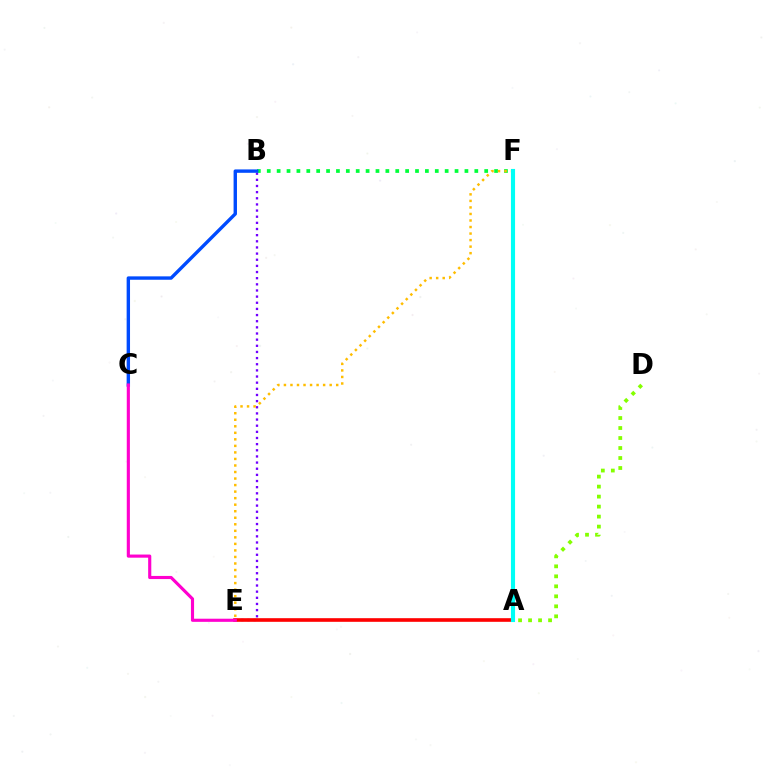{('B', 'E'): [{'color': '#7200ff', 'line_style': 'dotted', 'thickness': 1.67}], ('B', 'F'): [{'color': '#00ff39', 'line_style': 'dotted', 'thickness': 2.69}], ('A', 'D'): [{'color': '#84ff00', 'line_style': 'dotted', 'thickness': 2.72}], ('B', 'C'): [{'color': '#004bff', 'line_style': 'solid', 'thickness': 2.44}], ('A', 'E'): [{'color': '#ff0000', 'line_style': 'solid', 'thickness': 2.61}], ('E', 'F'): [{'color': '#ffbd00', 'line_style': 'dotted', 'thickness': 1.78}], ('A', 'F'): [{'color': '#00fff6', 'line_style': 'solid', 'thickness': 2.97}], ('C', 'E'): [{'color': '#ff00cf', 'line_style': 'solid', 'thickness': 2.26}]}